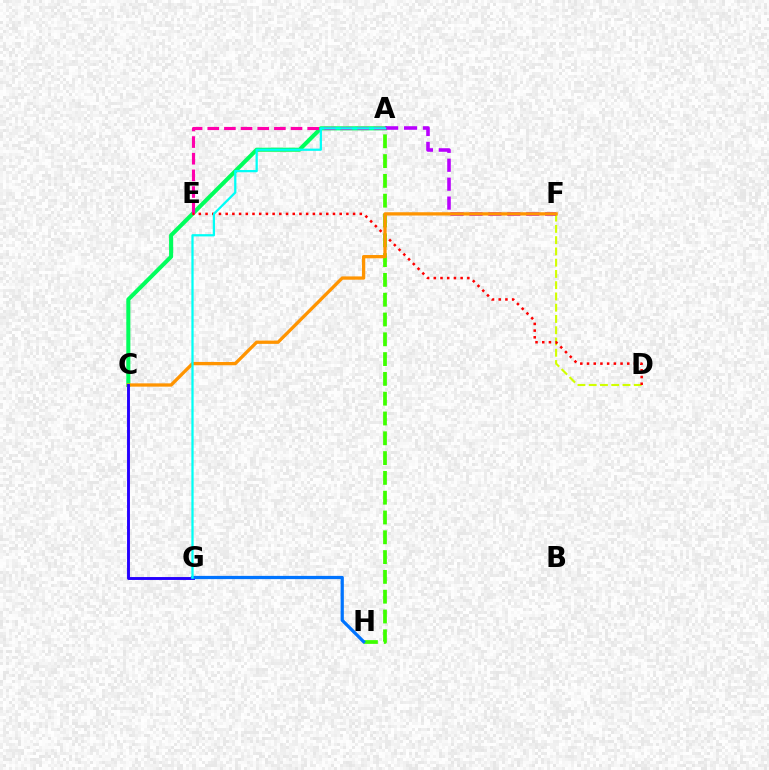{('D', 'F'): [{'color': '#d1ff00', 'line_style': 'dashed', 'thickness': 1.53}], ('A', 'C'): [{'color': '#00ff5c', 'line_style': 'solid', 'thickness': 2.93}], ('A', 'E'): [{'color': '#ff00ac', 'line_style': 'dashed', 'thickness': 2.26}], ('D', 'E'): [{'color': '#ff0000', 'line_style': 'dotted', 'thickness': 1.82}], ('A', 'F'): [{'color': '#b900ff', 'line_style': 'dashed', 'thickness': 2.57}], ('A', 'H'): [{'color': '#3dff00', 'line_style': 'dashed', 'thickness': 2.69}], ('C', 'F'): [{'color': '#ff9400', 'line_style': 'solid', 'thickness': 2.37}], ('C', 'G'): [{'color': '#2500ff', 'line_style': 'solid', 'thickness': 2.09}], ('G', 'H'): [{'color': '#0074ff', 'line_style': 'solid', 'thickness': 2.33}], ('A', 'G'): [{'color': '#00fff6', 'line_style': 'solid', 'thickness': 1.62}]}